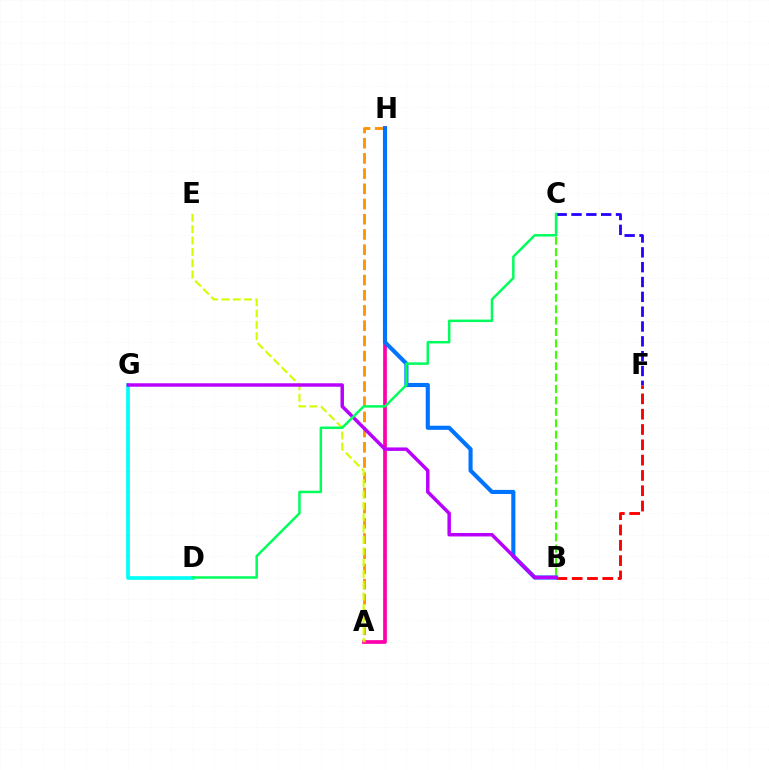{('D', 'G'): [{'color': '#00fff6', 'line_style': 'solid', 'thickness': 2.65}], ('C', 'F'): [{'color': '#2500ff', 'line_style': 'dashed', 'thickness': 2.01}], ('A', 'H'): [{'color': '#ff00ac', 'line_style': 'solid', 'thickness': 2.68}, {'color': '#ff9400', 'line_style': 'dashed', 'thickness': 2.07}], ('B', 'F'): [{'color': '#ff0000', 'line_style': 'dashed', 'thickness': 2.08}], ('B', 'C'): [{'color': '#3dff00', 'line_style': 'dashed', 'thickness': 1.55}], ('A', 'E'): [{'color': '#d1ff00', 'line_style': 'dashed', 'thickness': 1.54}], ('B', 'H'): [{'color': '#0074ff', 'line_style': 'solid', 'thickness': 2.96}], ('B', 'G'): [{'color': '#b900ff', 'line_style': 'solid', 'thickness': 2.5}], ('C', 'D'): [{'color': '#00ff5c', 'line_style': 'solid', 'thickness': 1.79}]}